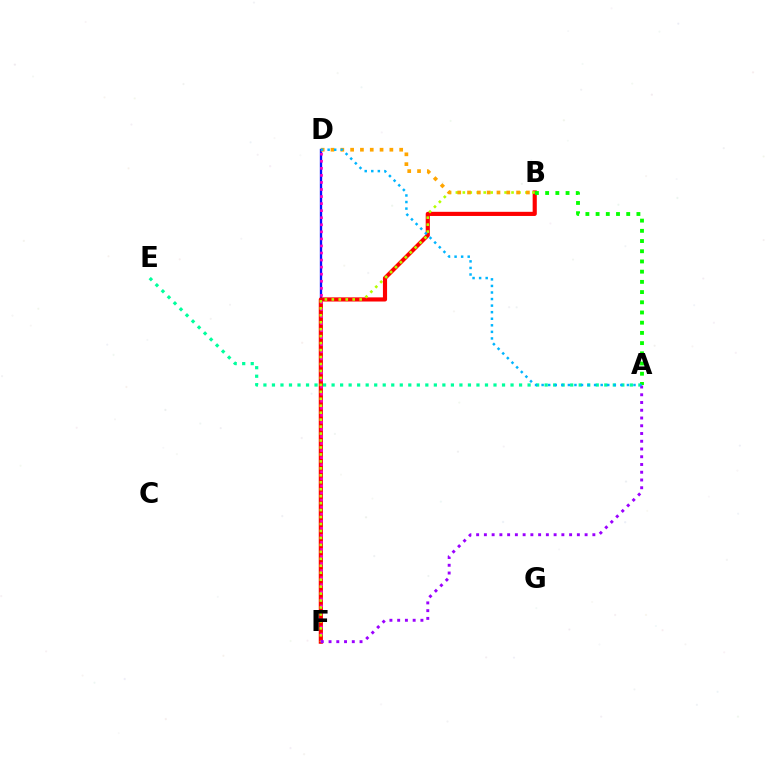{('A', 'E'): [{'color': '#00ff9d', 'line_style': 'dotted', 'thickness': 2.32}], ('D', 'F'): [{'color': '#0010ff', 'line_style': 'solid', 'thickness': 1.69}, {'color': '#ff00bd', 'line_style': 'dotted', 'thickness': 1.92}], ('B', 'F'): [{'color': '#ff0000', 'line_style': 'solid', 'thickness': 2.98}, {'color': '#b3ff00', 'line_style': 'dotted', 'thickness': 1.89}], ('B', 'D'): [{'color': '#ffa500', 'line_style': 'dotted', 'thickness': 2.67}], ('A', 'F'): [{'color': '#9b00ff', 'line_style': 'dotted', 'thickness': 2.11}], ('A', 'B'): [{'color': '#08ff00', 'line_style': 'dotted', 'thickness': 2.77}], ('A', 'D'): [{'color': '#00b5ff', 'line_style': 'dotted', 'thickness': 1.78}]}